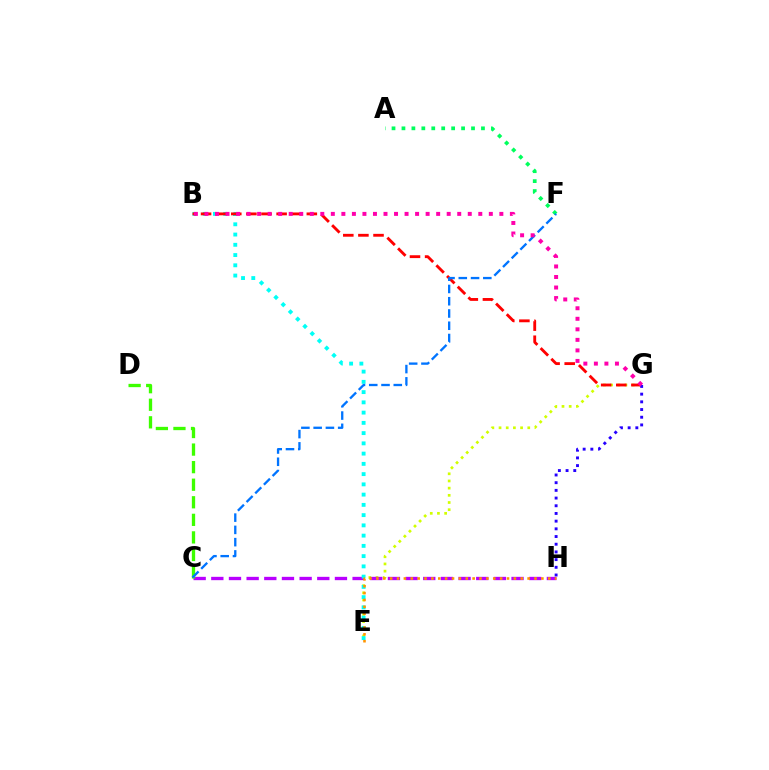{('E', 'G'): [{'color': '#d1ff00', 'line_style': 'dotted', 'thickness': 1.95}], ('C', 'H'): [{'color': '#b900ff', 'line_style': 'dashed', 'thickness': 2.4}], ('B', 'E'): [{'color': '#00fff6', 'line_style': 'dotted', 'thickness': 2.79}], ('A', 'F'): [{'color': '#00ff5c', 'line_style': 'dotted', 'thickness': 2.7}], ('B', 'G'): [{'color': '#ff0000', 'line_style': 'dashed', 'thickness': 2.05}, {'color': '#ff00ac', 'line_style': 'dotted', 'thickness': 2.86}], ('C', 'D'): [{'color': '#3dff00', 'line_style': 'dashed', 'thickness': 2.39}], ('E', 'H'): [{'color': '#ff9400', 'line_style': 'dotted', 'thickness': 1.87}], ('C', 'F'): [{'color': '#0074ff', 'line_style': 'dashed', 'thickness': 1.67}], ('G', 'H'): [{'color': '#2500ff', 'line_style': 'dotted', 'thickness': 2.09}]}